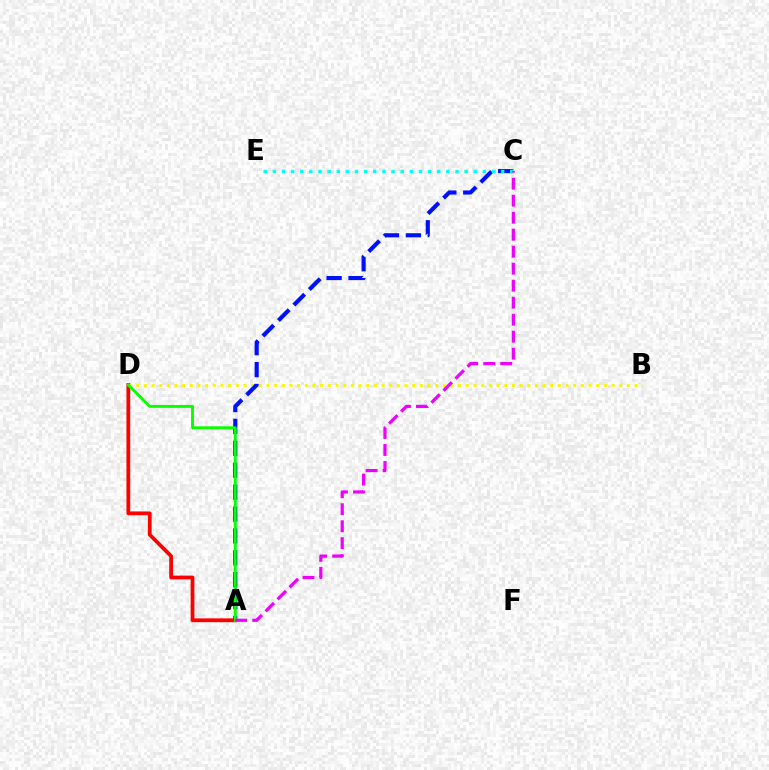{('A', 'D'): [{'color': '#ff0000', 'line_style': 'solid', 'thickness': 2.72}, {'color': '#08ff00', 'line_style': 'solid', 'thickness': 2.1}], ('B', 'D'): [{'color': '#fcf500', 'line_style': 'dotted', 'thickness': 2.08}], ('A', 'C'): [{'color': '#0010ff', 'line_style': 'dashed', 'thickness': 2.98}, {'color': '#ee00ff', 'line_style': 'dashed', 'thickness': 2.31}], ('C', 'E'): [{'color': '#00fff6', 'line_style': 'dotted', 'thickness': 2.48}]}